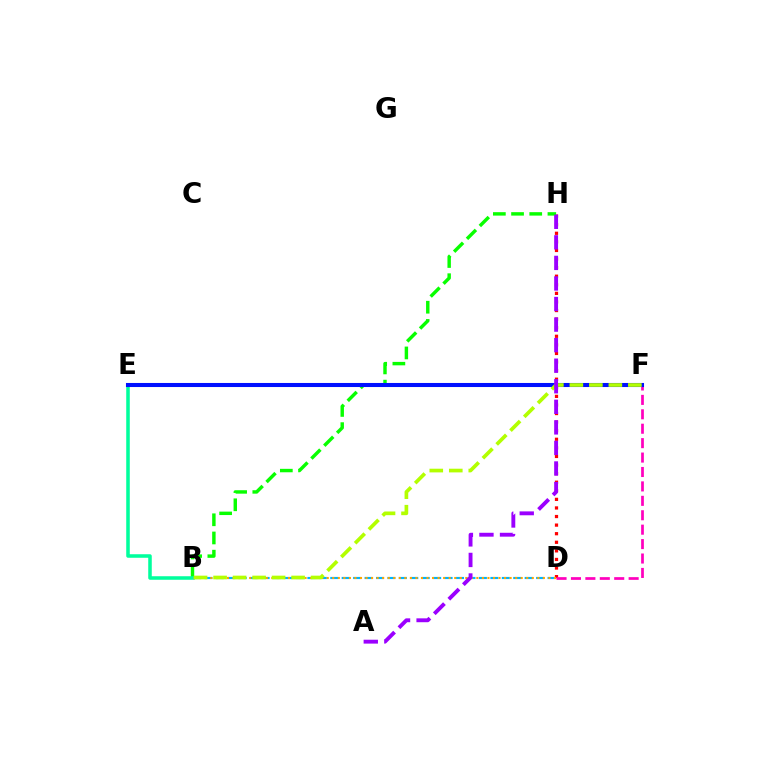{('D', 'H'): [{'color': '#ff0000', 'line_style': 'dotted', 'thickness': 2.33}], ('D', 'F'): [{'color': '#ff00bd', 'line_style': 'dashed', 'thickness': 1.96}], ('B', 'D'): [{'color': '#00b5ff', 'line_style': 'dashed', 'thickness': 1.55}, {'color': '#ffa500', 'line_style': 'dotted', 'thickness': 1.51}], ('B', 'H'): [{'color': '#08ff00', 'line_style': 'dashed', 'thickness': 2.47}], ('B', 'E'): [{'color': '#00ff9d', 'line_style': 'solid', 'thickness': 2.55}], ('E', 'F'): [{'color': '#0010ff', 'line_style': 'solid', 'thickness': 2.92}], ('B', 'F'): [{'color': '#b3ff00', 'line_style': 'dashed', 'thickness': 2.65}], ('A', 'H'): [{'color': '#9b00ff', 'line_style': 'dashed', 'thickness': 2.79}]}